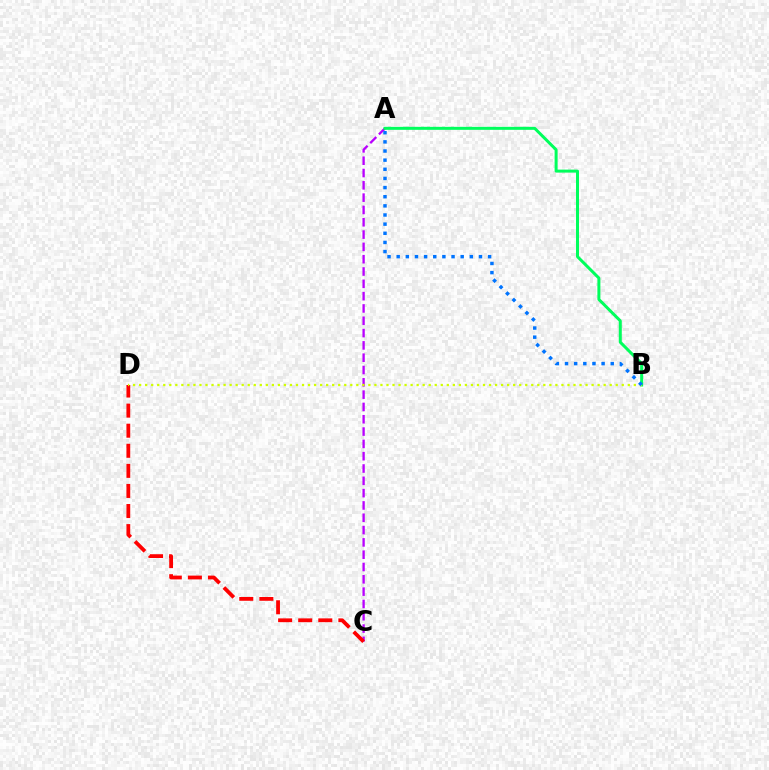{('A', 'C'): [{'color': '#b900ff', 'line_style': 'dashed', 'thickness': 1.67}], ('C', 'D'): [{'color': '#ff0000', 'line_style': 'dashed', 'thickness': 2.73}], ('A', 'B'): [{'color': '#00ff5c', 'line_style': 'solid', 'thickness': 2.16}, {'color': '#0074ff', 'line_style': 'dotted', 'thickness': 2.48}], ('B', 'D'): [{'color': '#d1ff00', 'line_style': 'dotted', 'thickness': 1.64}]}